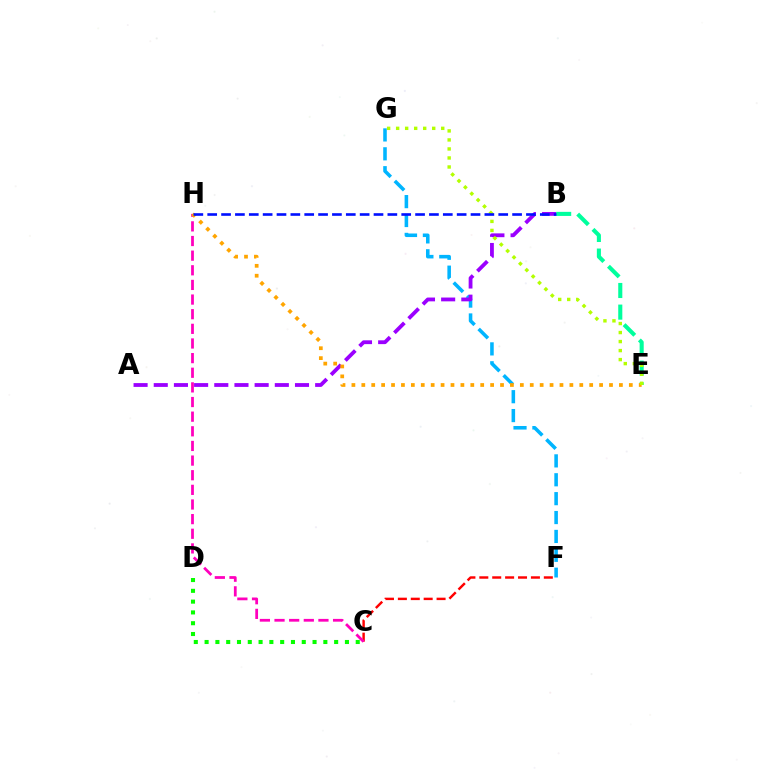{('C', 'F'): [{'color': '#ff0000', 'line_style': 'dashed', 'thickness': 1.75}], ('F', 'G'): [{'color': '#00b5ff', 'line_style': 'dashed', 'thickness': 2.57}], ('A', 'B'): [{'color': '#9b00ff', 'line_style': 'dashed', 'thickness': 2.74}], ('B', 'E'): [{'color': '#00ff9d', 'line_style': 'dashed', 'thickness': 2.94}], ('C', 'H'): [{'color': '#ff00bd', 'line_style': 'dashed', 'thickness': 1.99}], ('E', 'H'): [{'color': '#ffa500', 'line_style': 'dotted', 'thickness': 2.69}], ('E', 'G'): [{'color': '#b3ff00', 'line_style': 'dotted', 'thickness': 2.45}], ('B', 'H'): [{'color': '#0010ff', 'line_style': 'dashed', 'thickness': 1.88}], ('C', 'D'): [{'color': '#08ff00', 'line_style': 'dotted', 'thickness': 2.93}]}